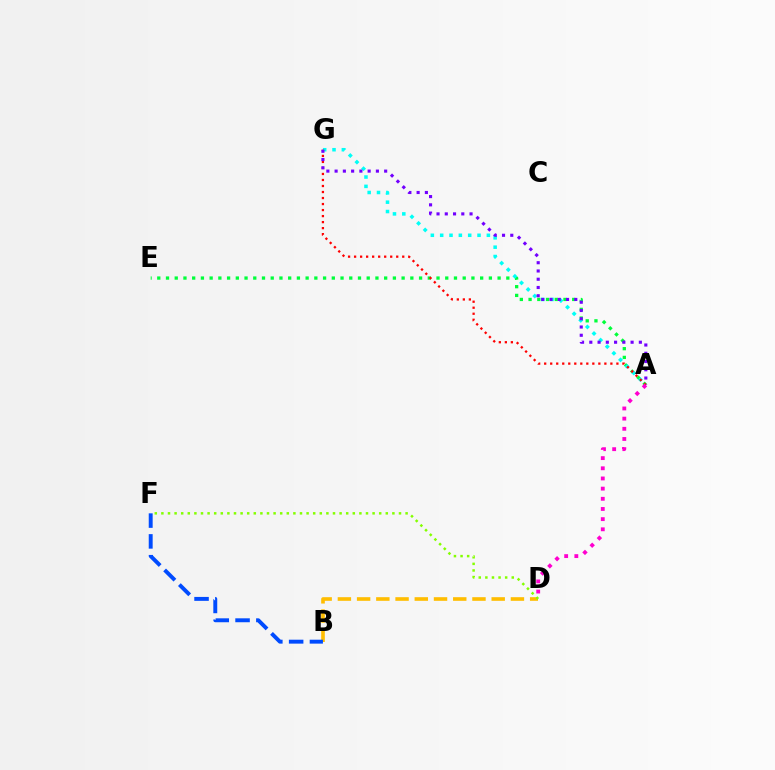{('A', 'E'): [{'color': '#00ff39', 'line_style': 'dotted', 'thickness': 2.37}], ('B', 'D'): [{'color': '#ffbd00', 'line_style': 'dashed', 'thickness': 2.61}], ('A', 'G'): [{'color': '#00fff6', 'line_style': 'dotted', 'thickness': 2.54}, {'color': '#ff0000', 'line_style': 'dotted', 'thickness': 1.64}, {'color': '#7200ff', 'line_style': 'dotted', 'thickness': 2.24}], ('D', 'F'): [{'color': '#84ff00', 'line_style': 'dotted', 'thickness': 1.79}], ('B', 'F'): [{'color': '#004bff', 'line_style': 'dashed', 'thickness': 2.83}], ('A', 'D'): [{'color': '#ff00cf', 'line_style': 'dotted', 'thickness': 2.76}]}